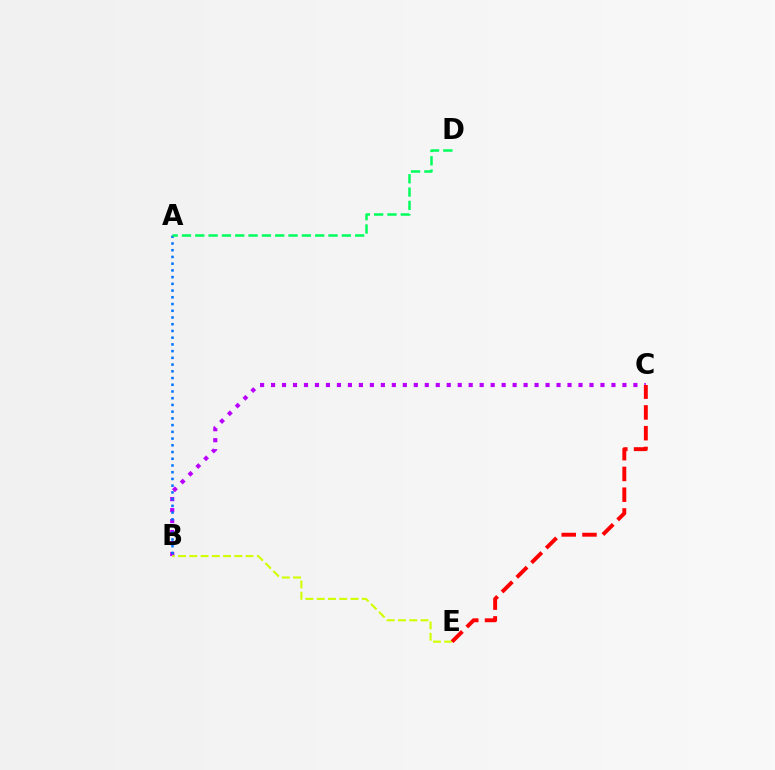{('B', 'C'): [{'color': '#b900ff', 'line_style': 'dotted', 'thickness': 2.98}], ('A', 'B'): [{'color': '#0074ff', 'line_style': 'dotted', 'thickness': 1.83}], ('B', 'E'): [{'color': '#d1ff00', 'line_style': 'dashed', 'thickness': 1.53}], ('C', 'E'): [{'color': '#ff0000', 'line_style': 'dashed', 'thickness': 2.82}], ('A', 'D'): [{'color': '#00ff5c', 'line_style': 'dashed', 'thickness': 1.81}]}